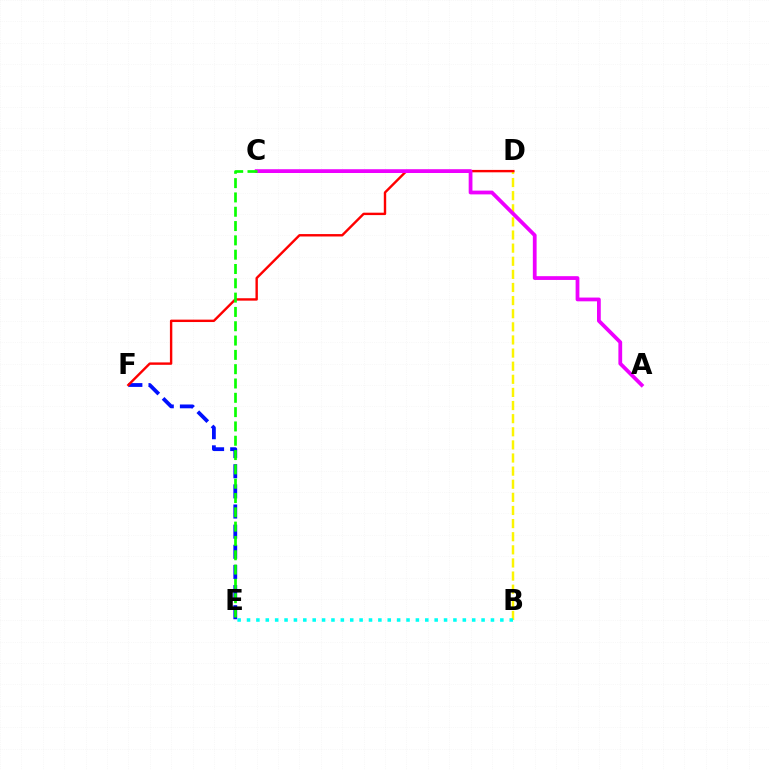{('B', 'D'): [{'color': '#fcf500', 'line_style': 'dashed', 'thickness': 1.78}], ('E', 'F'): [{'color': '#0010ff', 'line_style': 'dashed', 'thickness': 2.74}], ('D', 'F'): [{'color': '#ff0000', 'line_style': 'solid', 'thickness': 1.73}], ('B', 'E'): [{'color': '#00fff6', 'line_style': 'dotted', 'thickness': 2.55}], ('A', 'C'): [{'color': '#ee00ff', 'line_style': 'solid', 'thickness': 2.71}], ('C', 'E'): [{'color': '#08ff00', 'line_style': 'dashed', 'thickness': 1.94}]}